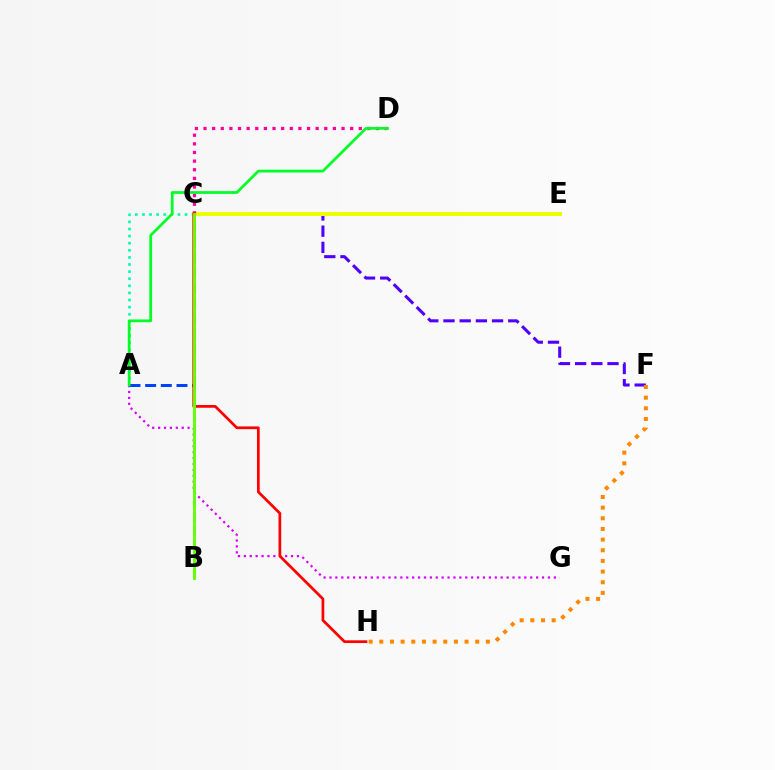{('A', 'C'): [{'color': '#00ffaf', 'line_style': 'dotted', 'thickness': 1.93}, {'color': '#003fff', 'line_style': 'dashed', 'thickness': 2.13}], ('A', 'G'): [{'color': '#d600ff', 'line_style': 'dotted', 'thickness': 1.6}], ('C', 'F'): [{'color': '#4f00ff', 'line_style': 'dashed', 'thickness': 2.2}], ('C', 'E'): [{'color': '#eeff00', 'line_style': 'solid', 'thickness': 2.89}], ('C', 'D'): [{'color': '#ff00a0', 'line_style': 'dotted', 'thickness': 2.34}], ('B', 'C'): [{'color': '#00c7ff', 'line_style': 'dashed', 'thickness': 1.94}, {'color': '#66ff00', 'line_style': 'solid', 'thickness': 2.07}], ('F', 'H'): [{'color': '#ff8800', 'line_style': 'dotted', 'thickness': 2.9}], ('C', 'H'): [{'color': '#ff0000', 'line_style': 'solid', 'thickness': 1.97}], ('A', 'D'): [{'color': '#00ff27', 'line_style': 'solid', 'thickness': 1.99}]}